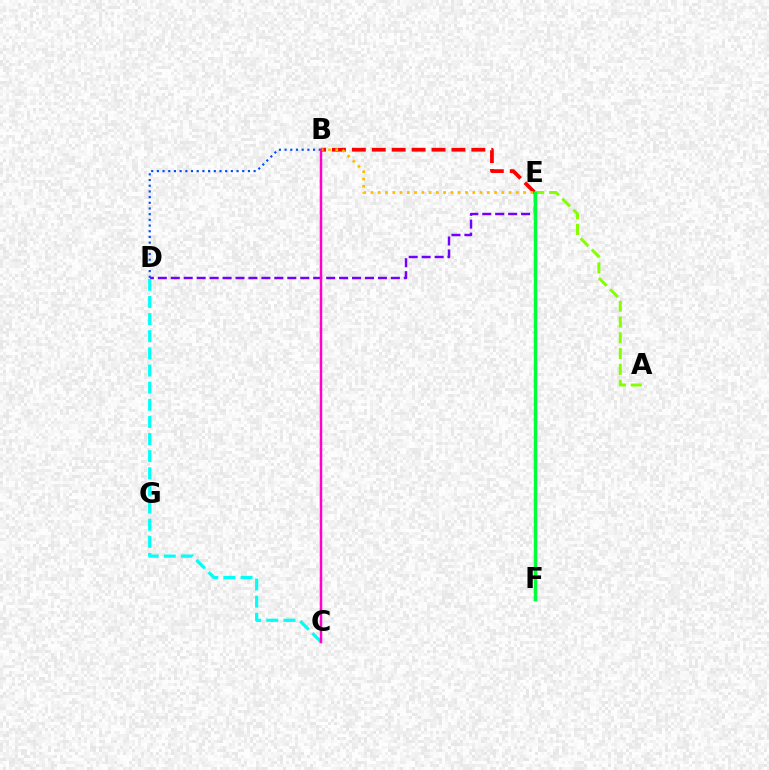{('B', 'E'): [{'color': '#ff0000', 'line_style': 'dashed', 'thickness': 2.71}, {'color': '#ffbd00', 'line_style': 'dotted', 'thickness': 1.98}], ('D', 'E'): [{'color': '#7200ff', 'line_style': 'dashed', 'thickness': 1.76}], ('B', 'D'): [{'color': '#004bff', 'line_style': 'dotted', 'thickness': 1.55}], ('A', 'E'): [{'color': '#84ff00', 'line_style': 'dashed', 'thickness': 2.14}], ('C', 'D'): [{'color': '#00fff6', 'line_style': 'dashed', 'thickness': 2.33}], ('E', 'F'): [{'color': '#00ff39', 'line_style': 'solid', 'thickness': 2.49}], ('B', 'C'): [{'color': '#ff00cf', 'line_style': 'solid', 'thickness': 1.79}]}